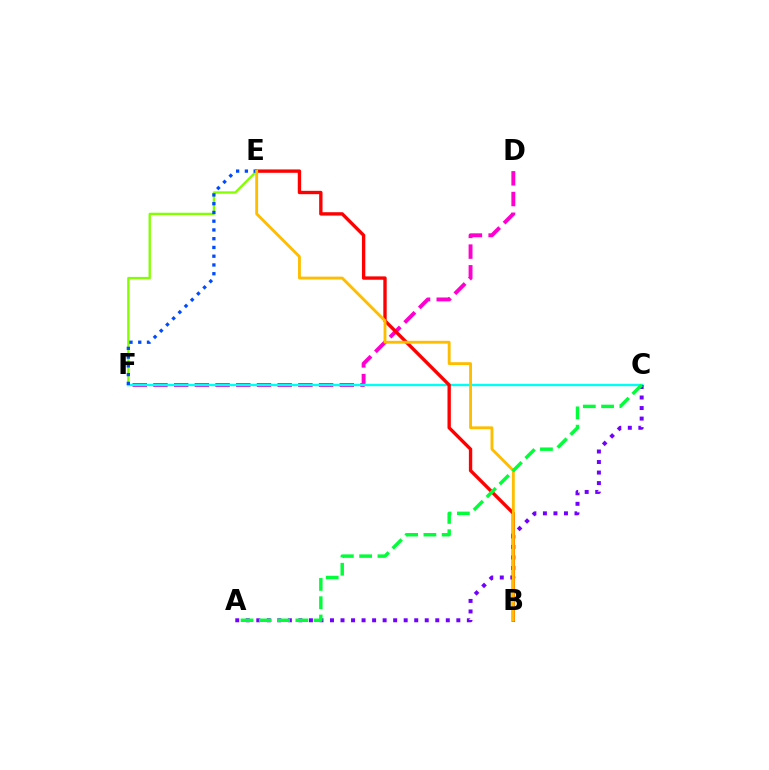{('D', 'F'): [{'color': '#ff00cf', 'line_style': 'dashed', 'thickness': 2.81}], ('E', 'F'): [{'color': '#84ff00', 'line_style': 'solid', 'thickness': 1.69}, {'color': '#004bff', 'line_style': 'dotted', 'thickness': 2.38}], ('C', 'F'): [{'color': '#00fff6', 'line_style': 'solid', 'thickness': 1.69}], ('A', 'C'): [{'color': '#7200ff', 'line_style': 'dotted', 'thickness': 2.86}, {'color': '#00ff39', 'line_style': 'dashed', 'thickness': 2.48}], ('B', 'E'): [{'color': '#ff0000', 'line_style': 'solid', 'thickness': 2.42}, {'color': '#ffbd00', 'line_style': 'solid', 'thickness': 2.05}]}